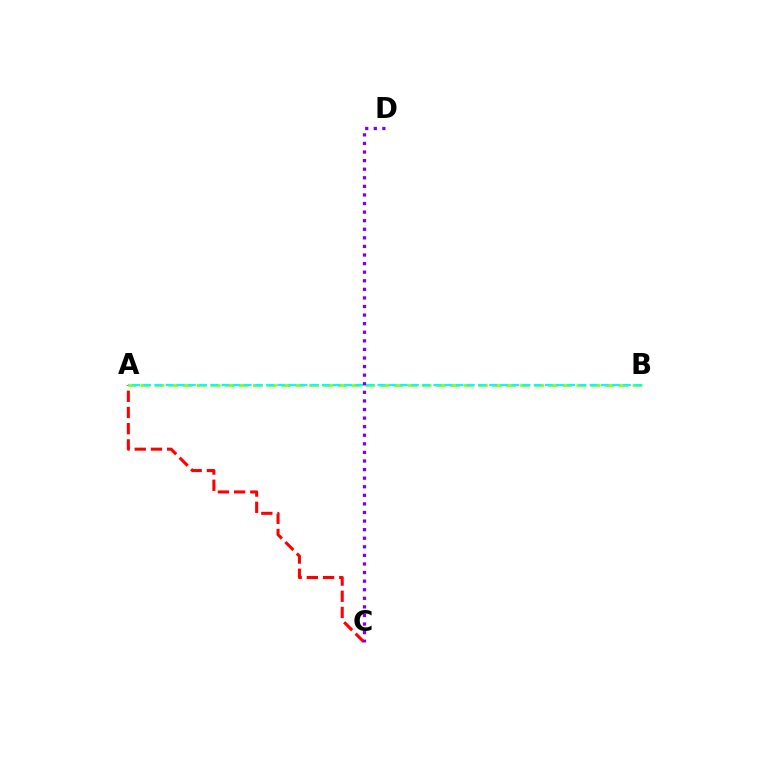{('A', 'C'): [{'color': '#ff0000', 'line_style': 'dashed', 'thickness': 2.2}], ('A', 'B'): [{'color': '#84ff00', 'line_style': 'dashed', 'thickness': 1.91}, {'color': '#00fff6', 'line_style': 'dashed', 'thickness': 1.52}], ('C', 'D'): [{'color': '#7200ff', 'line_style': 'dotted', 'thickness': 2.33}]}